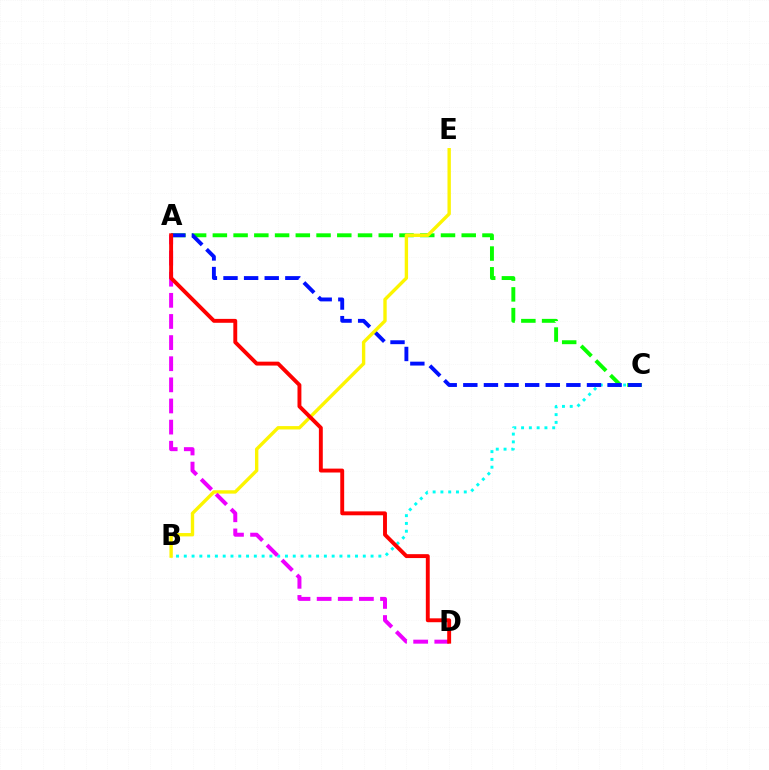{('B', 'C'): [{'color': '#00fff6', 'line_style': 'dotted', 'thickness': 2.11}], ('A', 'C'): [{'color': '#08ff00', 'line_style': 'dashed', 'thickness': 2.82}, {'color': '#0010ff', 'line_style': 'dashed', 'thickness': 2.8}], ('B', 'E'): [{'color': '#fcf500', 'line_style': 'solid', 'thickness': 2.43}], ('A', 'D'): [{'color': '#ee00ff', 'line_style': 'dashed', 'thickness': 2.87}, {'color': '#ff0000', 'line_style': 'solid', 'thickness': 2.81}]}